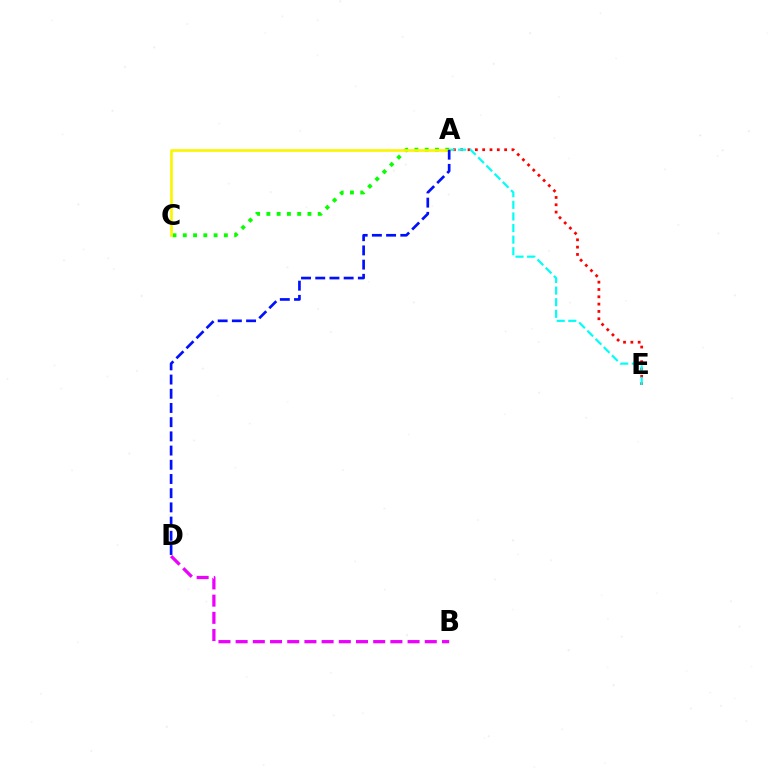{('A', 'E'): [{'color': '#ff0000', 'line_style': 'dotted', 'thickness': 1.99}, {'color': '#00fff6', 'line_style': 'dashed', 'thickness': 1.58}], ('A', 'C'): [{'color': '#08ff00', 'line_style': 'dotted', 'thickness': 2.79}, {'color': '#fcf500', 'line_style': 'solid', 'thickness': 1.9}], ('A', 'D'): [{'color': '#0010ff', 'line_style': 'dashed', 'thickness': 1.93}], ('B', 'D'): [{'color': '#ee00ff', 'line_style': 'dashed', 'thickness': 2.34}]}